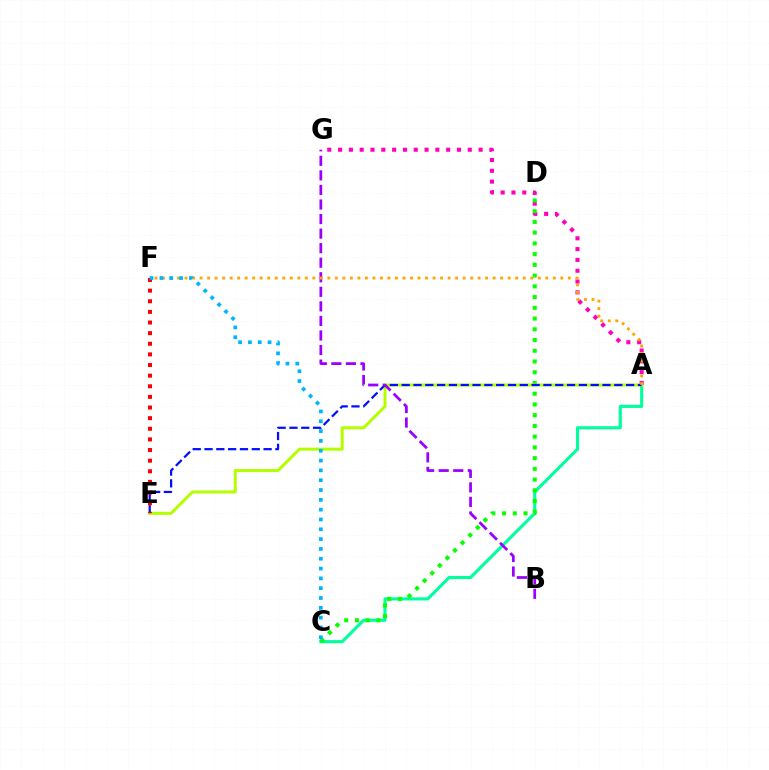{('A', 'G'): [{'color': '#ff00bd', 'line_style': 'dotted', 'thickness': 2.94}], ('A', 'C'): [{'color': '#00ff9d', 'line_style': 'solid', 'thickness': 2.25}], ('C', 'D'): [{'color': '#08ff00', 'line_style': 'dotted', 'thickness': 2.92}], ('A', 'E'): [{'color': '#b3ff00', 'line_style': 'solid', 'thickness': 2.17}, {'color': '#0010ff', 'line_style': 'dashed', 'thickness': 1.6}], ('B', 'G'): [{'color': '#9b00ff', 'line_style': 'dashed', 'thickness': 1.98}], ('A', 'F'): [{'color': '#ffa500', 'line_style': 'dotted', 'thickness': 2.04}], ('E', 'F'): [{'color': '#ff0000', 'line_style': 'dotted', 'thickness': 2.89}], ('C', 'F'): [{'color': '#00b5ff', 'line_style': 'dotted', 'thickness': 2.67}]}